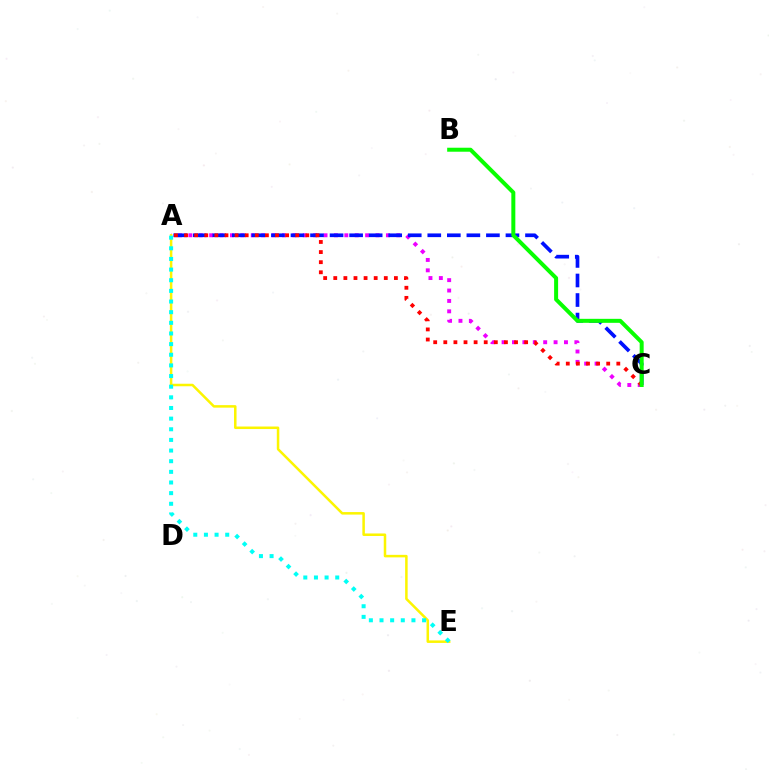{('A', 'C'): [{'color': '#ee00ff', 'line_style': 'dotted', 'thickness': 2.83}, {'color': '#0010ff', 'line_style': 'dashed', 'thickness': 2.65}, {'color': '#ff0000', 'line_style': 'dotted', 'thickness': 2.75}], ('A', 'E'): [{'color': '#fcf500', 'line_style': 'solid', 'thickness': 1.81}, {'color': '#00fff6', 'line_style': 'dotted', 'thickness': 2.89}], ('B', 'C'): [{'color': '#08ff00', 'line_style': 'solid', 'thickness': 2.87}]}